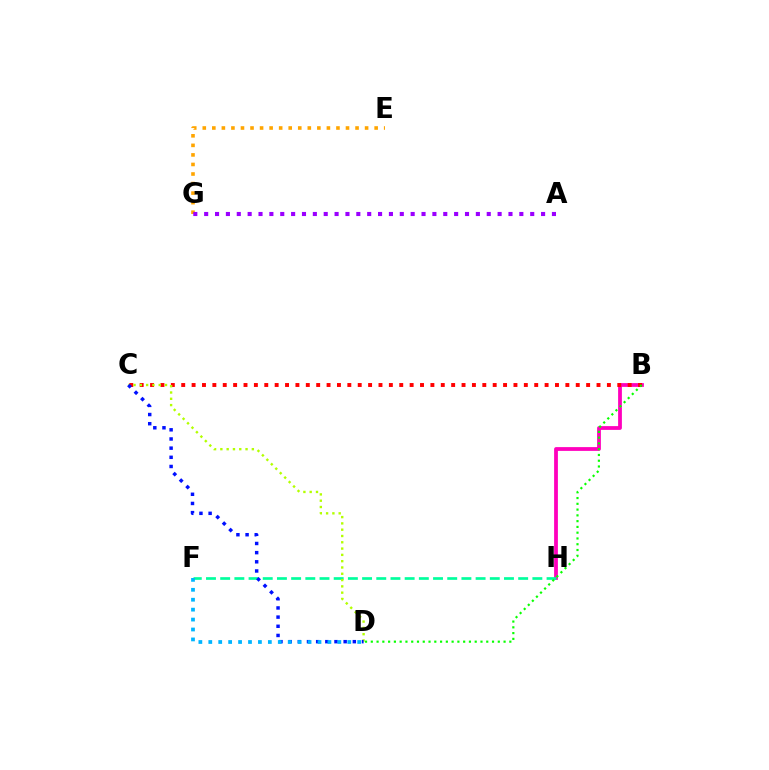{('B', 'H'): [{'color': '#ff00bd', 'line_style': 'solid', 'thickness': 2.72}], ('F', 'H'): [{'color': '#00ff9d', 'line_style': 'dashed', 'thickness': 1.93}], ('B', 'C'): [{'color': '#ff0000', 'line_style': 'dotted', 'thickness': 2.82}], ('E', 'G'): [{'color': '#ffa500', 'line_style': 'dotted', 'thickness': 2.59}], ('A', 'G'): [{'color': '#9b00ff', 'line_style': 'dotted', 'thickness': 2.95}], ('C', 'D'): [{'color': '#b3ff00', 'line_style': 'dotted', 'thickness': 1.71}, {'color': '#0010ff', 'line_style': 'dotted', 'thickness': 2.49}], ('B', 'D'): [{'color': '#08ff00', 'line_style': 'dotted', 'thickness': 1.57}], ('D', 'F'): [{'color': '#00b5ff', 'line_style': 'dotted', 'thickness': 2.7}]}